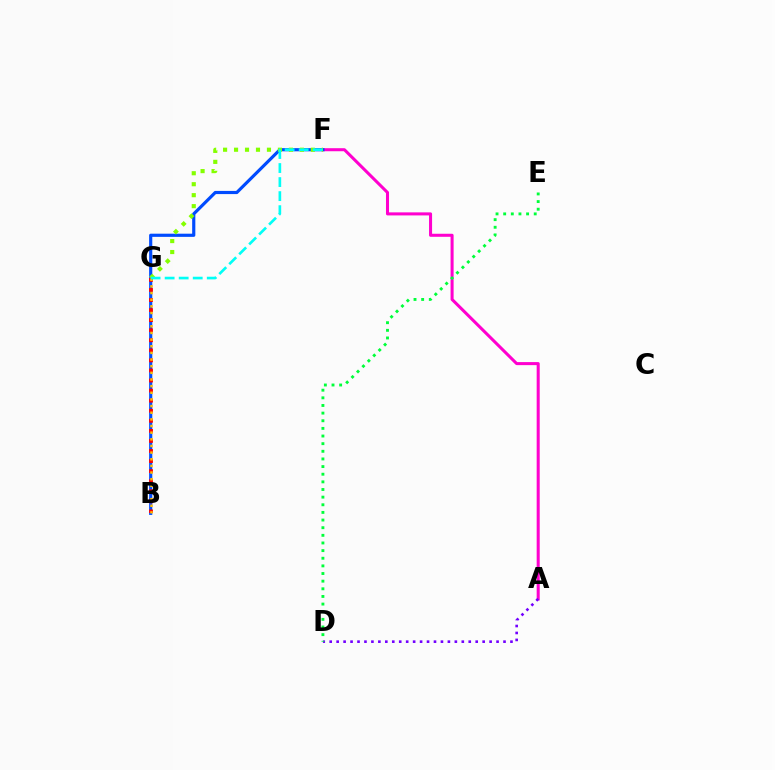{('A', 'F'): [{'color': '#ff00cf', 'line_style': 'solid', 'thickness': 2.19}], ('B', 'F'): [{'color': '#004bff', 'line_style': 'solid', 'thickness': 2.28}], ('A', 'D'): [{'color': '#7200ff', 'line_style': 'dotted', 'thickness': 1.89}], ('D', 'E'): [{'color': '#00ff39', 'line_style': 'dotted', 'thickness': 2.08}], ('B', 'G'): [{'color': '#ff0000', 'line_style': 'dotted', 'thickness': 2.73}, {'color': '#ffbd00', 'line_style': 'dotted', 'thickness': 1.81}], ('F', 'G'): [{'color': '#84ff00', 'line_style': 'dotted', 'thickness': 2.98}, {'color': '#00fff6', 'line_style': 'dashed', 'thickness': 1.91}]}